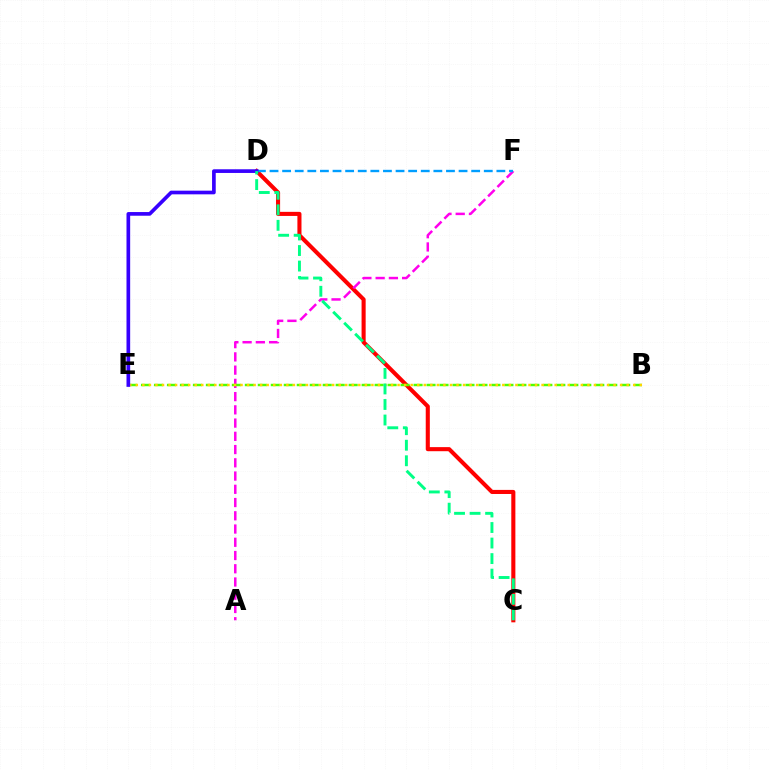{('C', 'D'): [{'color': '#ff0000', 'line_style': 'solid', 'thickness': 2.94}, {'color': '#00ff86', 'line_style': 'dashed', 'thickness': 2.11}], ('A', 'F'): [{'color': '#ff00ed', 'line_style': 'dashed', 'thickness': 1.8}], ('D', 'F'): [{'color': '#009eff', 'line_style': 'dashed', 'thickness': 1.71}], ('B', 'E'): [{'color': '#4fff00', 'line_style': 'dashed', 'thickness': 1.76}, {'color': '#ffd500', 'line_style': 'dotted', 'thickness': 1.78}], ('D', 'E'): [{'color': '#3700ff', 'line_style': 'solid', 'thickness': 2.64}]}